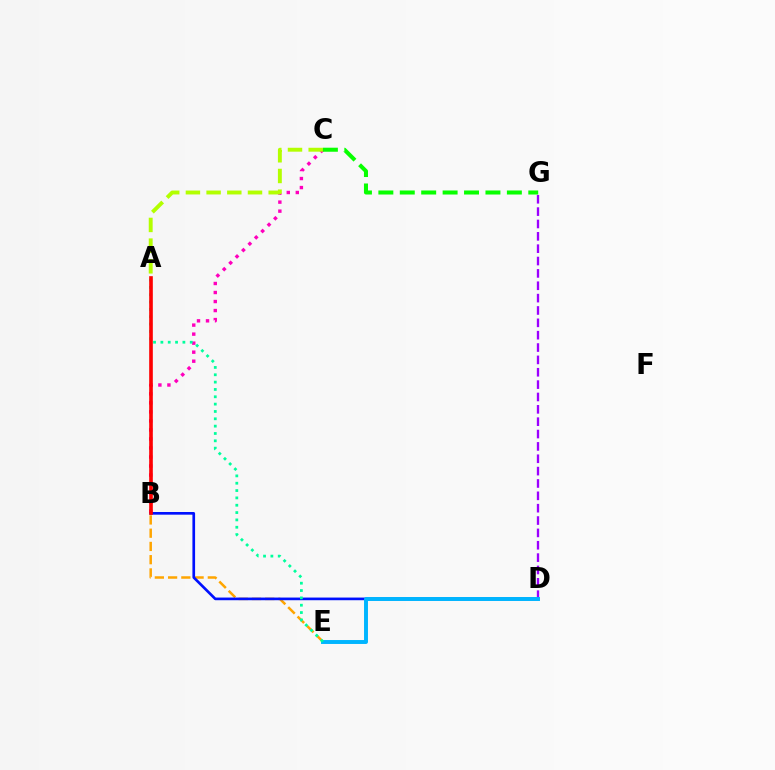{('D', 'G'): [{'color': '#9b00ff', 'line_style': 'dashed', 'thickness': 1.68}], ('B', 'E'): [{'color': '#ffa500', 'line_style': 'dashed', 'thickness': 1.8}], ('B', 'C'): [{'color': '#ff00bd', 'line_style': 'dotted', 'thickness': 2.45}], ('A', 'C'): [{'color': '#b3ff00', 'line_style': 'dashed', 'thickness': 2.81}], ('B', 'D'): [{'color': '#0010ff', 'line_style': 'solid', 'thickness': 1.92}], ('D', 'E'): [{'color': '#00b5ff', 'line_style': 'solid', 'thickness': 2.83}], ('C', 'G'): [{'color': '#08ff00', 'line_style': 'dashed', 'thickness': 2.91}], ('A', 'E'): [{'color': '#00ff9d', 'line_style': 'dotted', 'thickness': 1.99}], ('A', 'B'): [{'color': '#ff0000', 'line_style': 'solid', 'thickness': 2.62}]}